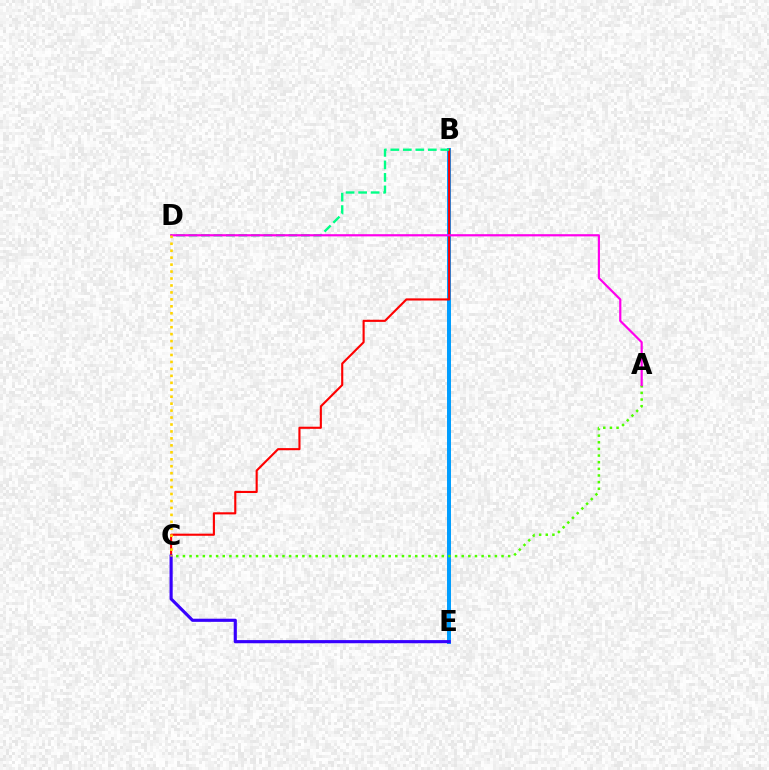{('B', 'E'): [{'color': '#009eff', 'line_style': 'solid', 'thickness': 2.86}], ('A', 'C'): [{'color': '#4fff00', 'line_style': 'dotted', 'thickness': 1.8}], ('B', 'C'): [{'color': '#ff0000', 'line_style': 'solid', 'thickness': 1.53}], ('B', 'D'): [{'color': '#00ff86', 'line_style': 'dashed', 'thickness': 1.7}], ('A', 'D'): [{'color': '#ff00ed', 'line_style': 'solid', 'thickness': 1.58}], ('C', 'E'): [{'color': '#3700ff', 'line_style': 'solid', 'thickness': 2.26}], ('C', 'D'): [{'color': '#ffd500', 'line_style': 'dotted', 'thickness': 1.89}]}